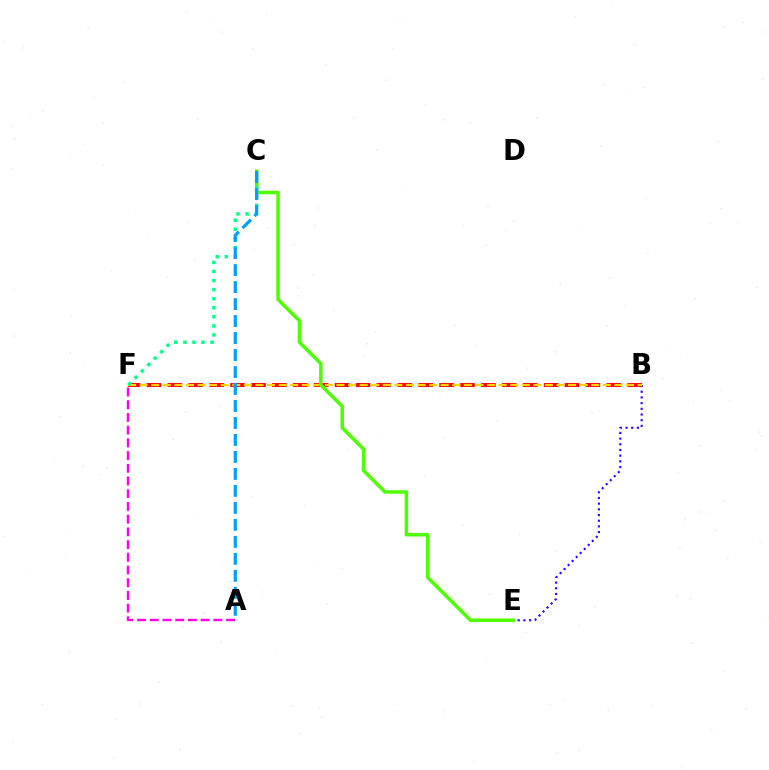{('B', 'E'): [{'color': '#3700ff', 'line_style': 'dotted', 'thickness': 1.54}], ('B', 'F'): [{'color': '#ff0000', 'line_style': 'dashed', 'thickness': 2.84}, {'color': '#ffd500', 'line_style': 'dashed', 'thickness': 1.57}], ('C', 'E'): [{'color': '#4fff00', 'line_style': 'solid', 'thickness': 2.52}], ('C', 'F'): [{'color': '#00ff86', 'line_style': 'dotted', 'thickness': 2.46}], ('A', 'C'): [{'color': '#009eff', 'line_style': 'dashed', 'thickness': 2.31}], ('A', 'F'): [{'color': '#ff00ed', 'line_style': 'dashed', 'thickness': 1.73}]}